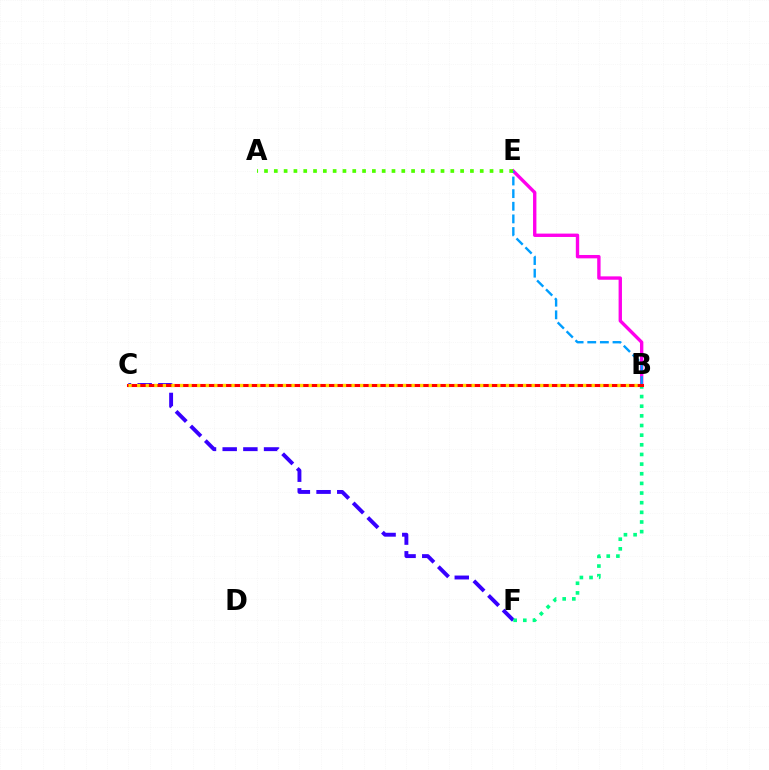{('B', 'E'): [{'color': '#ff00ed', 'line_style': 'solid', 'thickness': 2.42}, {'color': '#009eff', 'line_style': 'dashed', 'thickness': 1.72}], ('C', 'F'): [{'color': '#3700ff', 'line_style': 'dashed', 'thickness': 2.81}], ('A', 'E'): [{'color': '#4fff00', 'line_style': 'dotted', 'thickness': 2.66}], ('B', 'F'): [{'color': '#00ff86', 'line_style': 'dotted', 'thickness': 2.62}], ('B', 'C'): [{'color': '#ff0000', 'line_style': 'solid', 'thickness': 2.2}, {'color': '#ffd500', 'line_style': 'dotted', 'thickness': 2.33}]}